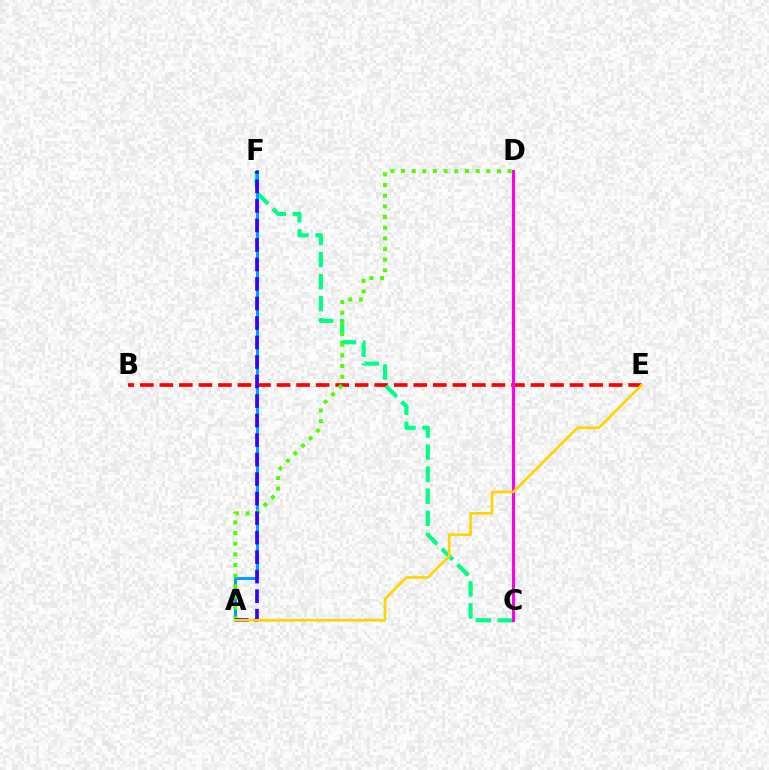{('B', 'E'): [{'color': '#ff0000', 'line_style': 'dashed', 'thickness': 2.65}], ('C', 'F'): [{'color': '#00ff86', 'line_style': 'dashed', 'thickness': 3.0}], ('A', 'F'): [{'color': '#009eff', 'line_style': 'solid', 'thickness': 2.19}, {'color': '#3700ff', 'line_style': 'dashed', 'thickness': 2.65}], ('A', 'D'): [{'color': '#4fff00', 'line_style': 'dotted', 'thickness': 2.9}], ('C', 'D'): [{'color': '#ff00ed', 'line_style': 'solid', 'thickness': 2.24}], ('A', 'E'): [{'color': '#ffd500', 'line_style': 'solid', 'thickness': 1.92}]}